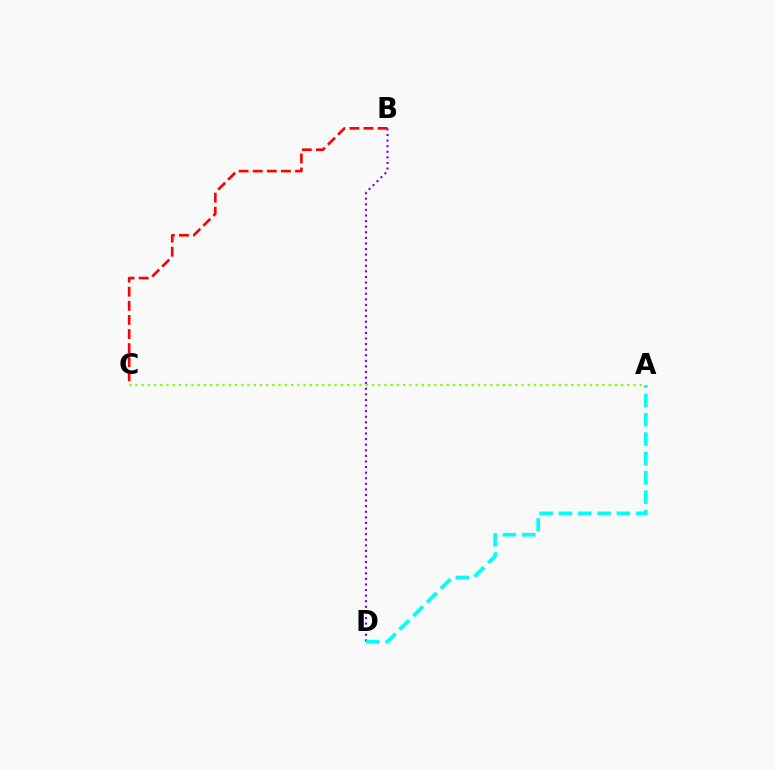{('B', 'D'): [{'color': '#7200ff', 'line_style': 'dotted', 'thickness': 1.52}], ('A', 'C'): [{'color': '#84ff00', 'line_style': 'dotted', 'thickness': 1.69}], ('B', 'C'): [{'color': '#ff0000', 'line_style': 'dashed', 'thickness': 1.92}], ('A', 'D'): [{'color': '#00fff6', 'line_style': 'dashed', 'thickness': 2.63}]}